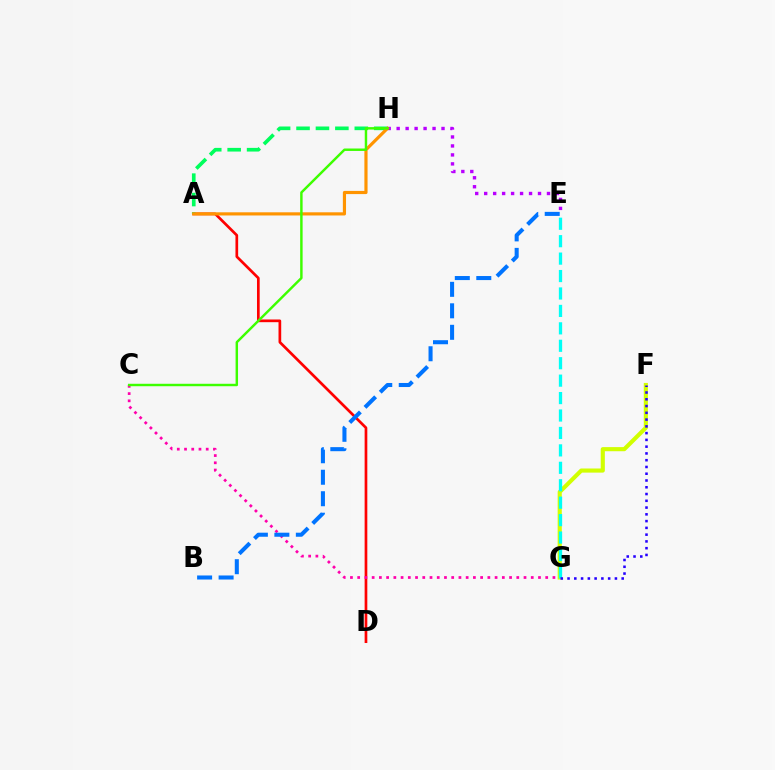{('A', 'D'): [{'color': '#ff0000', 'line_style': 'solid', 'thickness': 1.94}], ('C', 'G'): [{'color': '#ff00ac', 'line_style': 'dotted', 'thickness': 1.96}], ('E', 'H'): [{'color': '#b900ff', 'line_style': 'dotted', 'thickness': 2.44}], ('A', 'H'): [{'color': '#00ff5c', 'line_style': 'dashed', 'thickness': 2.64}, {'color': '#ff9400', 'line_style': 'solid', 'thickness': 2.28}], ('B', 'E'): [{'color': '#0074ff', 'line_style': 'dashed', 'thickness': 2.92}], ('F', 'G'): [{'color': '#d1ff00', 'line_style': 'solid', 'thickness': 2.97}, {'color': '#2500ff', 'line_style': 'dotted', 'thickness': 1.84}], ('E', 'G'): [{'color': '#00fff6', 'line_style': 'dashed', 'thickness': 2.37}], ('C', 'H'): [{'color': '#3dff00', 'line_style': 'solid', 'thickness': 1.76}]}